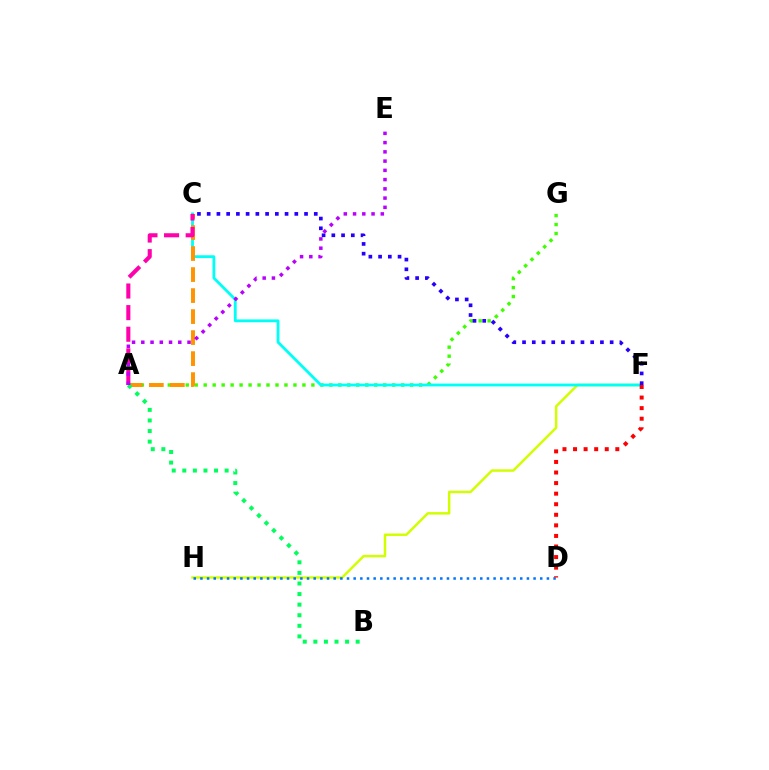{('A', 'G'): [{'color': '#3dff00', 'line_style': 'dotted', 'thickness': 2.44}], ('F', 'H'): [{'color': '#d1ff00', 'line_style': 'solid', 'thickness': 1.77}], ('D', 'H'): [{'color': '#0074ff', 'line_style': 'dotted', 'thickness': 1.81}], ('C', 'F'): [{'color': '#00fff6', 'line_style': 'solid', 'thickness': 2.03}, {'color': '#2500ff', 'line_style': 'dotted', 'thickness': 2.65}], ('A', 'C'): [{'color': '#ff9400', 'line_style': 'dashed', 'thickness': 2.85}, {'color': '#ff00ac', 'line_style': 'dashed', 'thickness': 2.94}], ('A', 'B'): [{'color': '#00ff5c', 'line_style': 'dotted', 'thickness': 2.88}], ('D', 'F'): [{'color': '#ff0000', 'line_style': 'dotted', 'thickness': 2.87}], ('A', 'E'): [{'color': '#b900ff', 'line_style': 'dotted', 'thickness': 2.51}]}